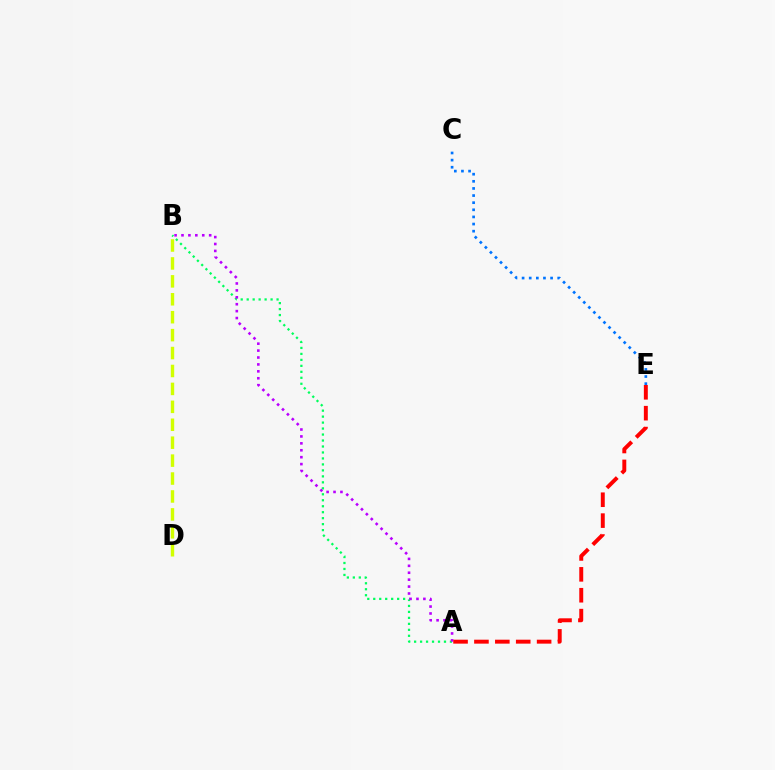{('C', 'E'): [{'color': '#0074ff', 'line_style': 'dotted', 'thickness': 1.94}], ('A', 'B'): [{'color': '#00ff5c', 'line_style': 'dotted', 'thickness': 1.62}, {'color': '#b900ff', 'line_style': 'dotted', 'thickness': 1.88}], ('B', 'D'): [{'color': '#d1ff00', 'line_style': 'dashed', 'thickness': 2.44}], ('A', 'E'): [{'color': '#ff0000', 'line_style': 'dashed', 'thickness': 2.84}]}